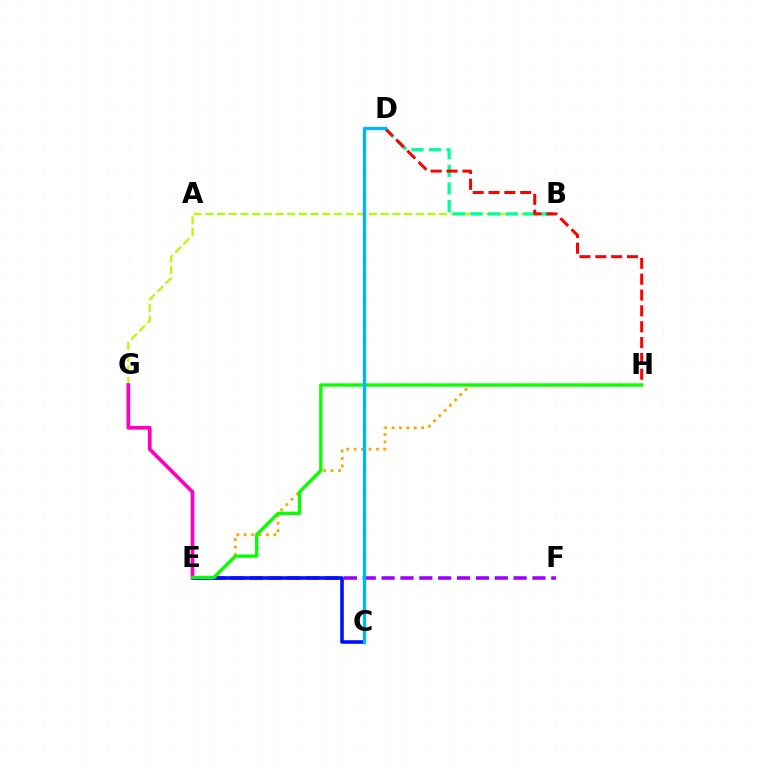{('B', 'G'): [{'color': '#b3ff00', 'line_style': 'dashed', 'thickness': 1.59}], ('E', 'H'): [{'color': '#ffa500', 'line_style': 'dotted', 'thickness': 2.01}, {'color': '#08ff00', 'line_style': 'solid', 'thickness': 2.39}], ('B', 'D'): [{'color': '#00ff9d', 'line_style': 'dashed', 'thickness': 2.39}], ('E', 'F'): [{'color': '#9b00ff', 'line_style': 'dashed', 'thickness': 2.56}], ('C', 'E'): [{'color': '#0010ff', 'line_style': 'solid', 'thickness': 2.6}], ('E', 'G'): [{'color': '#ff00bd', 'line_style': 'solid', 'thickness': 2.67}], ('D', 'H'): [{'color': '#ff0000', 'line_style': 'dashed', 'thickness': 2.15}], ('C', 'D'): [{'color': '#00b5ff', 'line_style': 'solid', 'thickness': 2.4}]}